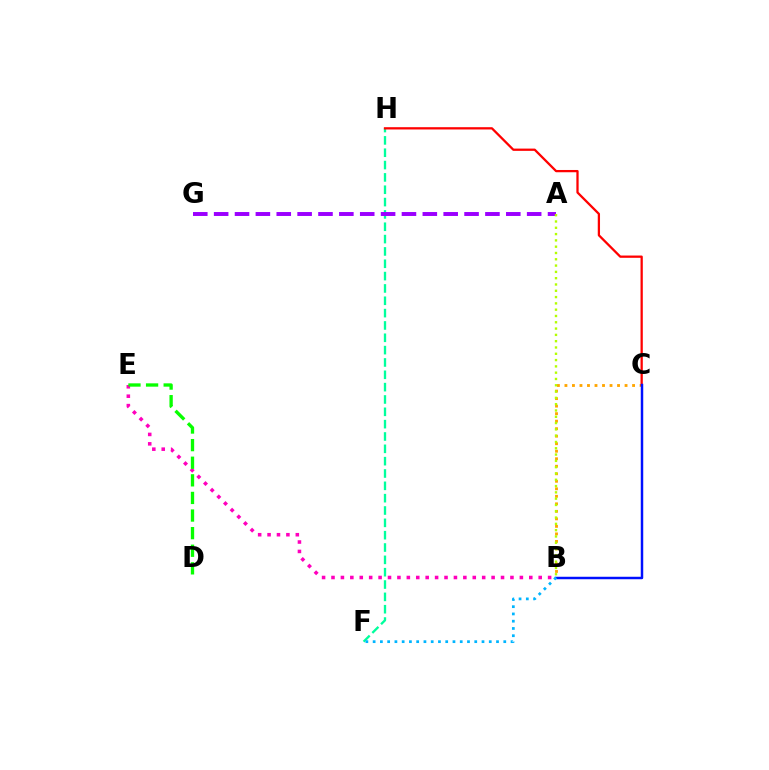{('F', 'H'): [{'color': '#00ff9d', 'line_style': 'dashed', 'thickness': 1.68}], ('B', 'C'): [{'color': '#ffa500', 'line_style': 'dotted', 'thickness': 2.04}, {'color': '#0010ff', 'line_style': 'solid', 'thickness': 1.78}], ('B', 'E'): [{'color': '#ff00bd', 'line_style': 'dotted', 'thickness': 2.56}], ('C', 'H'): [{'color': '#ff0000', 'line_style': 'solid', 'thickness': 1.64}], ('A', 'G'): [{'color': '#9b00ff', 'line_style': 'dashed', 'thickness': 2.83}], ('A', 'B'): [{'color': '#b3ff00', 'line_style': 'dotted', 'thickness': 1.71}], ('D', 'E'): [{'color': '#08ff00', 'line_style': 'dashed', 'thickness': 2.39}], ('B', 'F'): [{'color': '#00b5ff', 'line_style': 'dotted', 'thickness': 1.97}]}